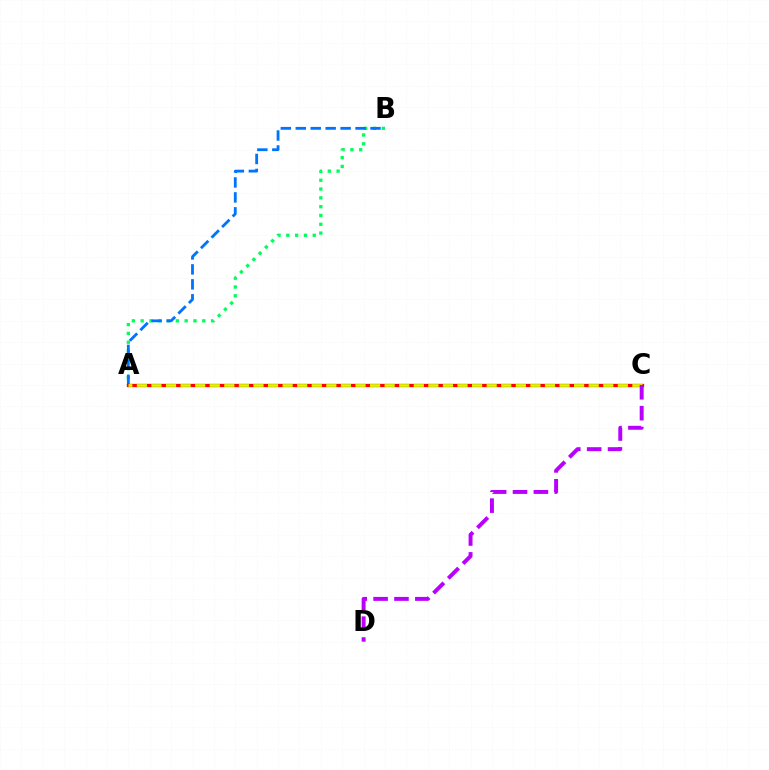{('A', 'B'): [{'color': '#00ff5c', 'line_style': 'dotted', 'thickness': 2.39}, {'color': '#0074ff', 'line_style': 'dashed', 'thickness': 2.03}], ('A', 'C'): [{'color': '#ff0000', 'line_style': 'solid', 'thickness': 2.37}, {'color': '#d1ff00', 'line_style': 'dashed', 'thickness': 1.98}], ('C', 'D'): [{'color': '#b900ff', 'line_style': 'dashed', 'thickness': 2.84}]}